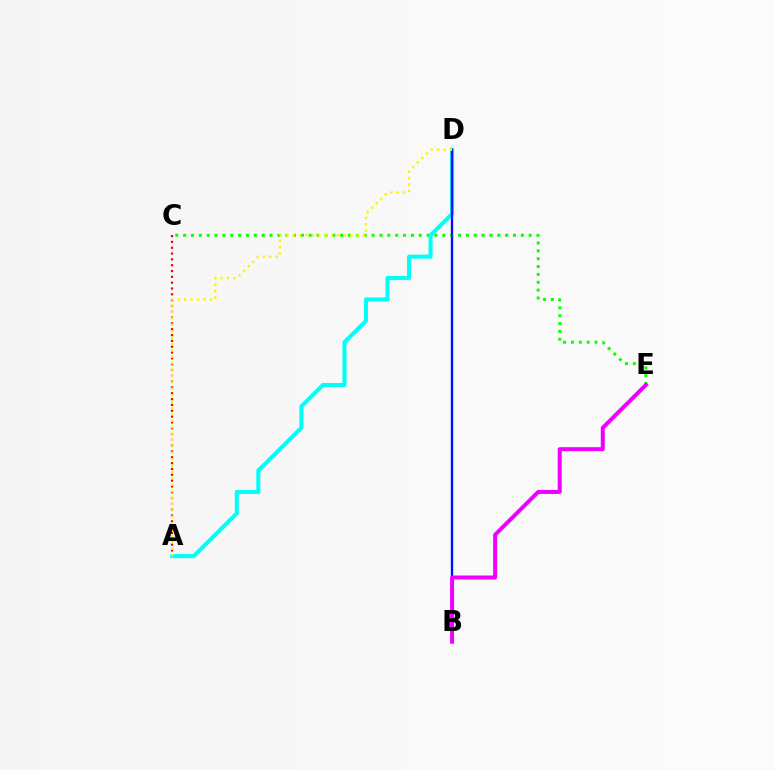{('C', 'E'): [{'color': '#08ff00', 'line_style': 'dotted', 'thickness': 2.13}], ('A', 'D'): [{'color': '#00fff6', 'line_style': 'solid', 'thickness': 2.93}, {'color': '#fcf500', 'line_style': 'dotted', 'thickness': 1.74}], ('B', 'D'): [{'color': '#0010ff', 'line_style': 'solid', 'thickness': 1.69}], ('A', 'C'): [{'color': '#ff0000', 'line_style': 'dotted', 'thickness': 1.58}], ('B', 'E'): [{'color': '#ee00ff', 'line_style': 'solid', 'thickness': 2.87}]}